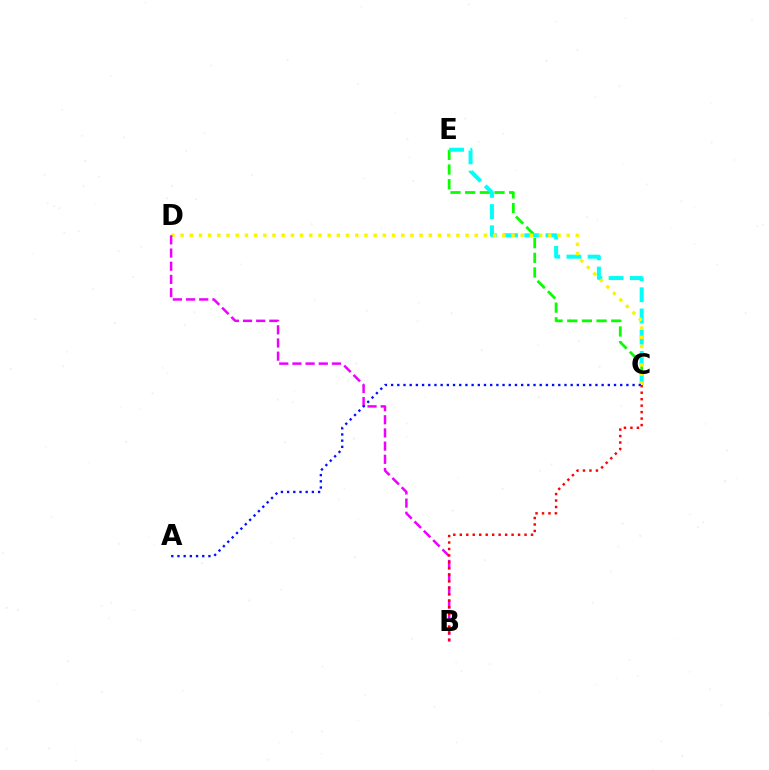{('C', 'E'): [{'color': '#08ff00', 'line_style': 'dashed', 'thickness': 1.99}, {'color': '#00fff6', 'line_style': 'dashed', 'thickness': 2.88}], ('C', 'D'): [{'color': '#fcf500', 'line_style': 'dotted', 'thickness': 2.5}], ('B', 'D'): [{'color': '#ee00ff', 'line_style': 'dashed', 'thickness': 1.79}], ('A', 'C'): [{'color': '#0010ff', 'line_style': 'dotted', 'thickness': 1.68}], ('B', 'C'): [{'color': '#ff0000', 'line_style': 'dotted', 'thickness': 1.76}]}